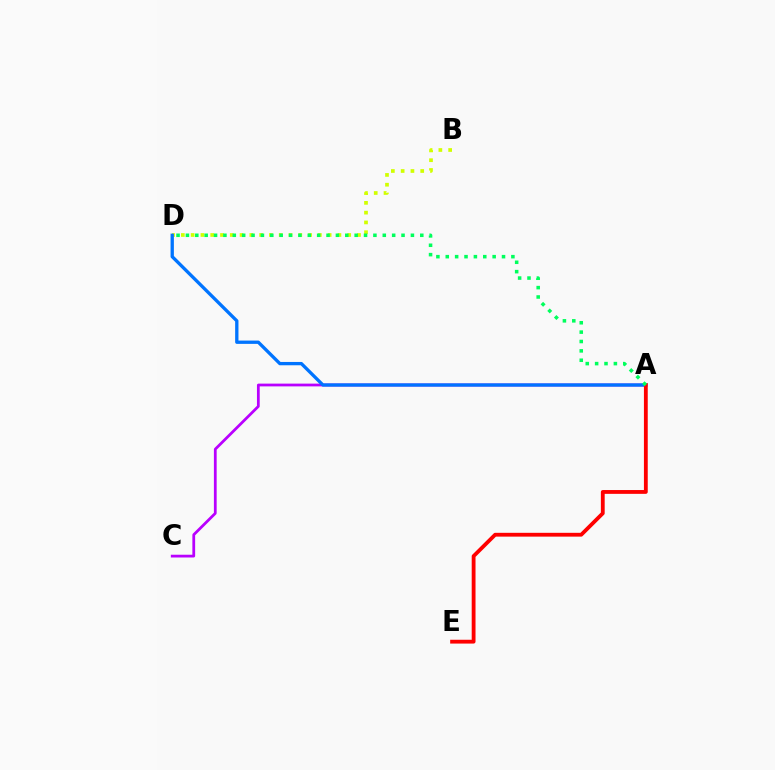{('A', 'C'): [{'color': '#b900ff', 'line_style': 'solid', 'thickness': 1.99}], ('B', 'D'): [{'color': '#d1ff00', 'line_style': 'dotted', 'thickness': 2.66}], ('A', 'D'): [{'color': '#0074ff', 'line_style': 'solid', 'thickness': 2.39}, {'color': '#00ff5c', 'line_style': 'dotted', 'thickness': 2.55}], ('A', 'E'): [{'color': '#ff0000', 'line_style': 'solid', 'thickness': 2.75}]}